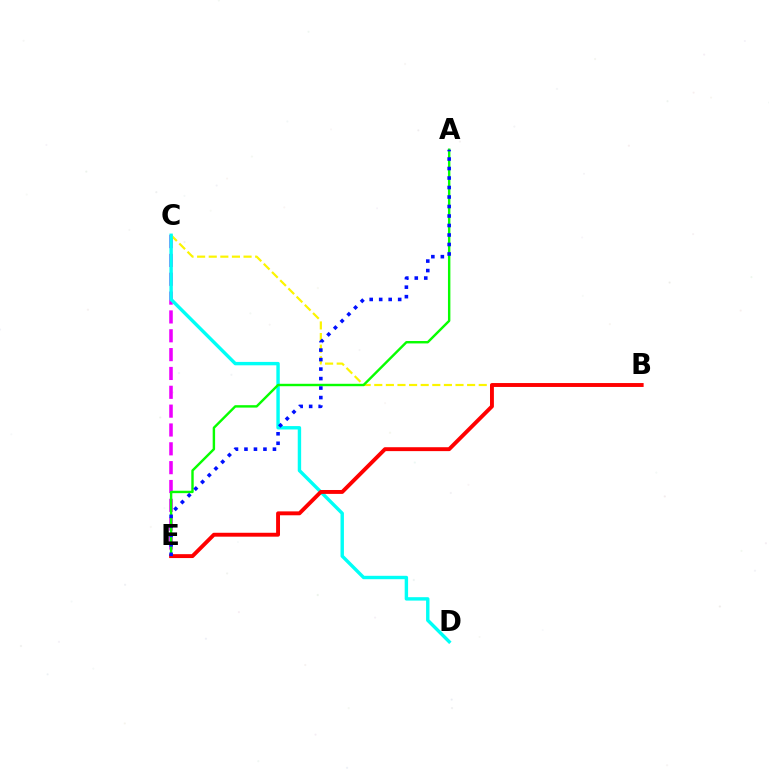{('C', 'E'): [{'color': '#ee00ff', 'line_style': 'dashed', 'thickness': 2.56}], ('B', 'C'): [{'color': '#fcf500', 'line_style': 'dashed', 'thickness': 1.58}], ('C', 'D'): [{'color': '#00fff6', 'line_style': 'solid', 'thickness': 2.45}], ('A', 'E'): [{'color': '#08ff00', 'line_style': 'solid', 'thickness': 1.74}, {'color': '#0010ff', 'line_style': 'dotted', 'thickness': 2.58}], ('B', 'E'): [{'color': '#ff0000', 'line_style': 'solid', 'thickness': 2.81}]}